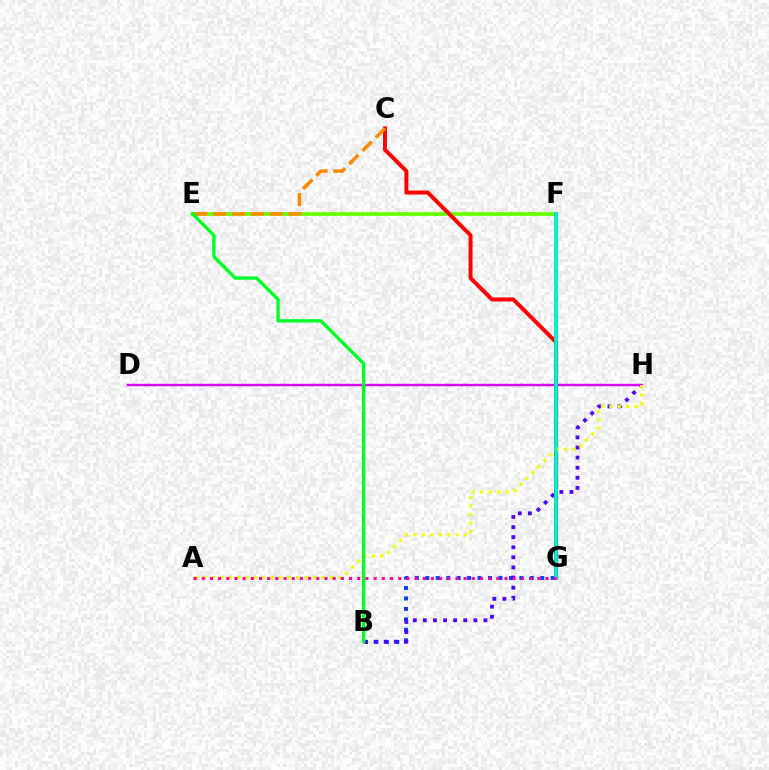{('E', 'F'): [{'color': '#66ff00', 'line_style': 'solid', 'thickness': 2.65}], ('B', 'G'): [{'color': '#003fff', 'line_style': 'dotted', 'thickness': 2.84}], ('C', 'G'): [{'color': '#ff0000', 'line_style': 'solid', 'thickness': 2.86}], ('B', 'H'): [{'color': '#4f00ff', 'line_style': 'dotted', 'thickness': 2.74}], ('D', 'H'): [{'color': '#d600ff', 'line_style': 'solid', 'thickness': 1.73}], ('F', 'G'): [{'color': '#00c7ff', 'line_style': 'solid', 'thickness': 2.7}, {'color': '#00ffaf', 'line_style': 'solid', 'thickness': 1.73}], ('A', 'H'): [{'color': '#eeff00', 'line_style': 'dotted', 'thickness': 2.29}], ('C', 'E'): [{'color': '#ff8800', 'line_style': 'dashed', 'thickness': 2.55}], ('A', 'G'): [{'color': '#ff00a0', 'line_style': 'dotted', 'thickness': 2.22}], ('B', 'E'): [{'color': '#00ff27', 'line_style': 'solid', 'thickness': 2.42}]}